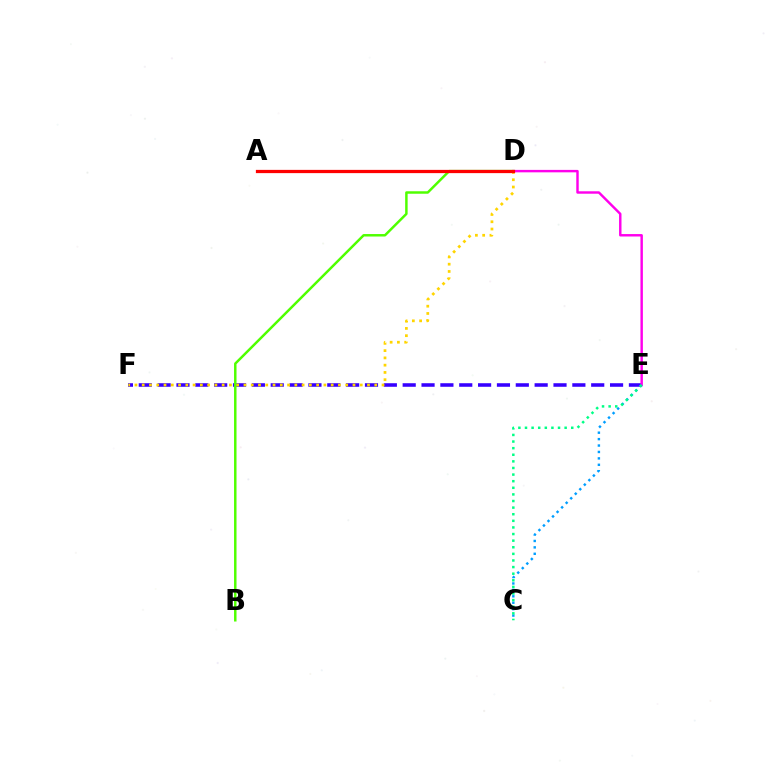{('E', 'F'): [{'color': '#3700ff', 'line_style': 'dashed', 'thickness': 2.56}], ('B', 'D'): [{'color': '#4fff00', 'line_style': 'solid', 'thickness': 1.78}], ('D', 'E'): [{'color': '#ff00ed', 'line_style': 'solid', 'thickness': 1.76}], ('C', 'E'): [{'color': '#009eff', 'line_style': 'dotted', 'thickness': 1.74}, {'color': '#00ff86', 'line_style': 'dotted', 'thickness': 1.8}], ('D', 'F'): [{'color': '#ffd500', 'line_style': 'dotted', 'thickness': 1.97}], ('A', 'D'): [{'color': '#ff0000', 'line_style': 'solid', 'thickness': 2.34}]}